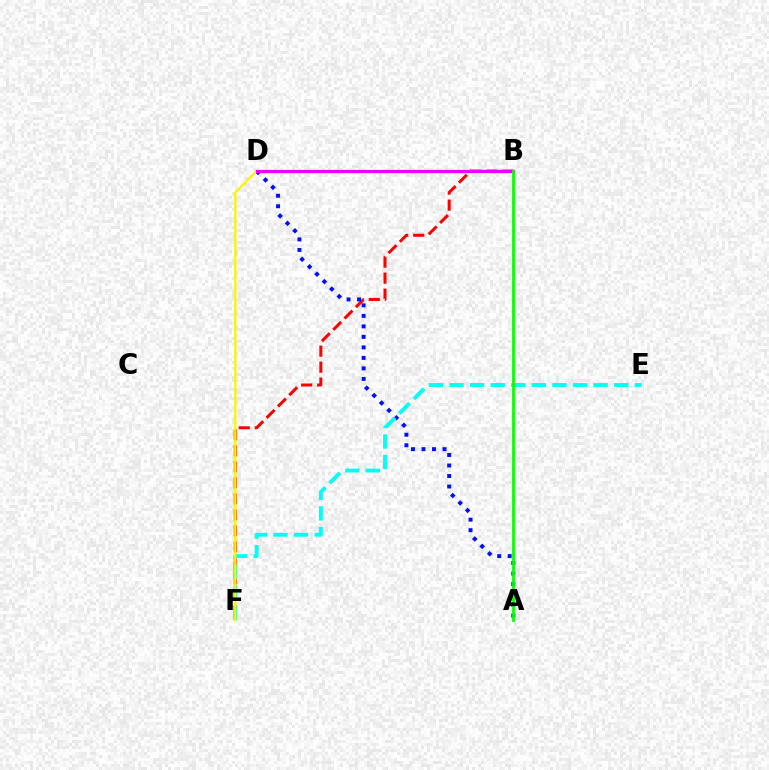{('B', 'F'): [{'color': '#ff0000', 'line_style': 'dashed', 'thickness': 2.18}], ('A', 'D'): [{'color': '#0010ff', 'line_style': 'dotted', 'thickness': 2.85}], ('E', 'F'): [{'color': '#00fff6', 'line_style': 'dashed', 'thickness': 2.8}], ('D', 'F'): [{'color': '#fcf500', 'line_style': 'solid', 'thickness': 1.66}], ('B', 'D'): [{'color': '#ee00ff', 'line_style': 'solid', 'thickness': 2.33}], ('A', 'B'): [{'color': '#08ff00', 'line_style': 'solid', 'thickness': 1.99}]}